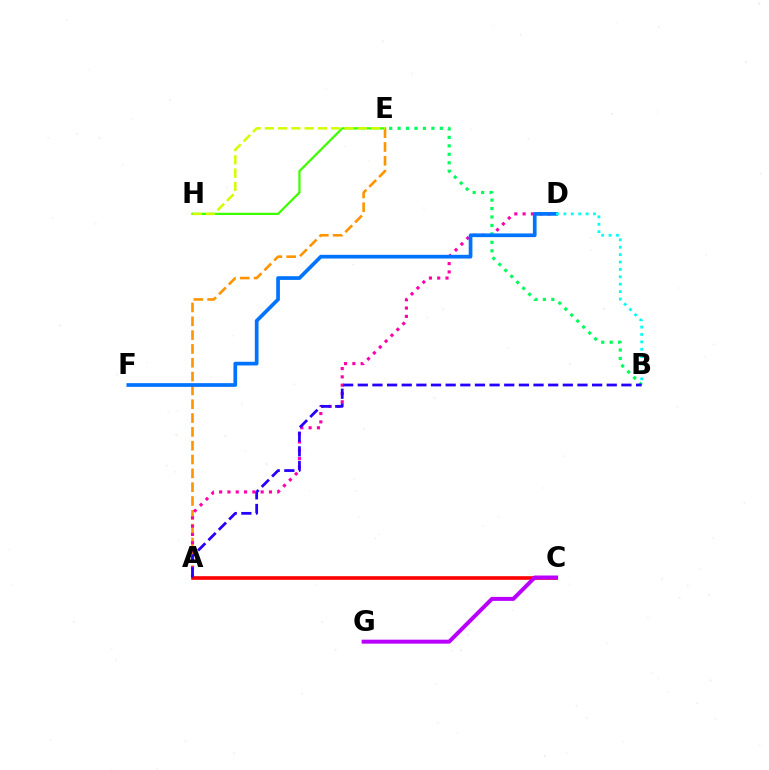{('A', 'E'): [{'color': '#ff9400', 'line_style': 'dashed', 'thickness': 1.88}], ('A', 'D'): [{'color': '#ff00ac', 'line_style': 'dotted', 'thickness': 2.26}], ('A', 'C'): [{'color': '#ff0000', 'line_style': 'solid', 'thickness': 2.61}], ('E', 'H'): [{'color': '#3dff00', 'line_style': 'solid', 'thickness': 1.61}, {'color': '#d1ff00', 'line_style': 'dashed', 'thickness': 1.8}], ('B', 'E'): [{'color': '#00ff5c', 'line_style': 'dotted', 'thickness': 2.3}], ('D', 'F'): [{'color': '#0074ff', 'line_style': 'solid', 'thickness': 2.67}], ('C', 'G'): [{'color': '#b900ff', 'line_style': 'solid', 'thickness': 2.86}], ('B', 'D'): [{'color': '#00fff6', 'line_style': 'dotted', 'thickness': 2.01}], ('A', 'B'): [{'color': '#2500ff', 'line_style': 'dashed', 'thickness': 1.99}]}